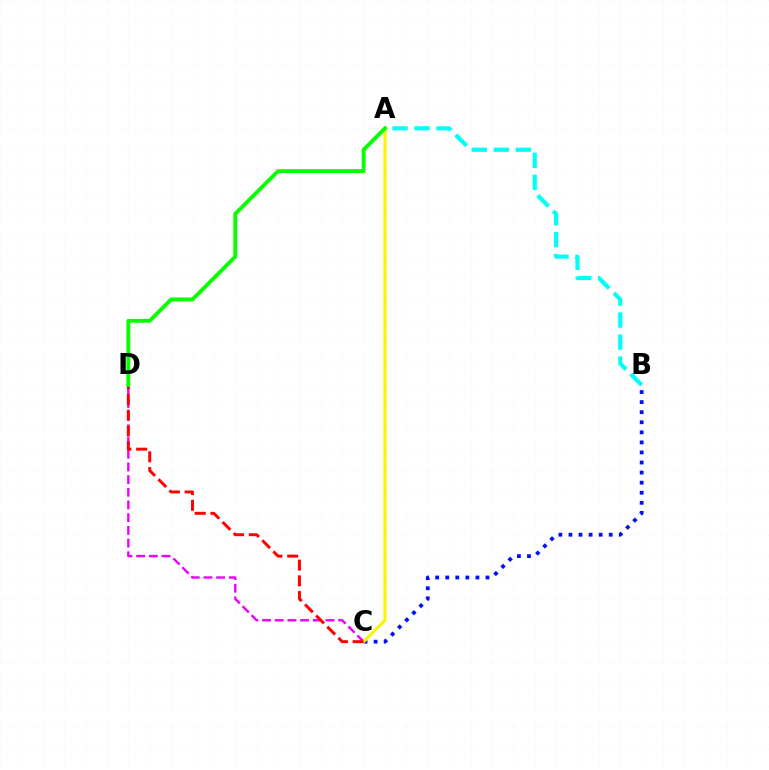{('B', 'C'): [{'color': '#0010ff', 'line_style': 'dotted', 'thickness': 2.74}], ('C', 'D'): [{'color': '#ee00ff', 'line_style': 'dashed', 'thickness': 1.72}, {'color': '#ff0000', 'line_style': 'dashed', 'thickness': 2.14}], ('A', 'C'): [{'color': '#fcf500', 'line_style': 'solid', 'thickness': 2.27}], ('A', 'B'): [{'color': '#00fff6', 'line_style': 'dashed', 'thickness': 2.99}], ('A', 'D'): [{'color': '#08ff00', 'line_style': 'solid', 'thickness': 2.8}]}